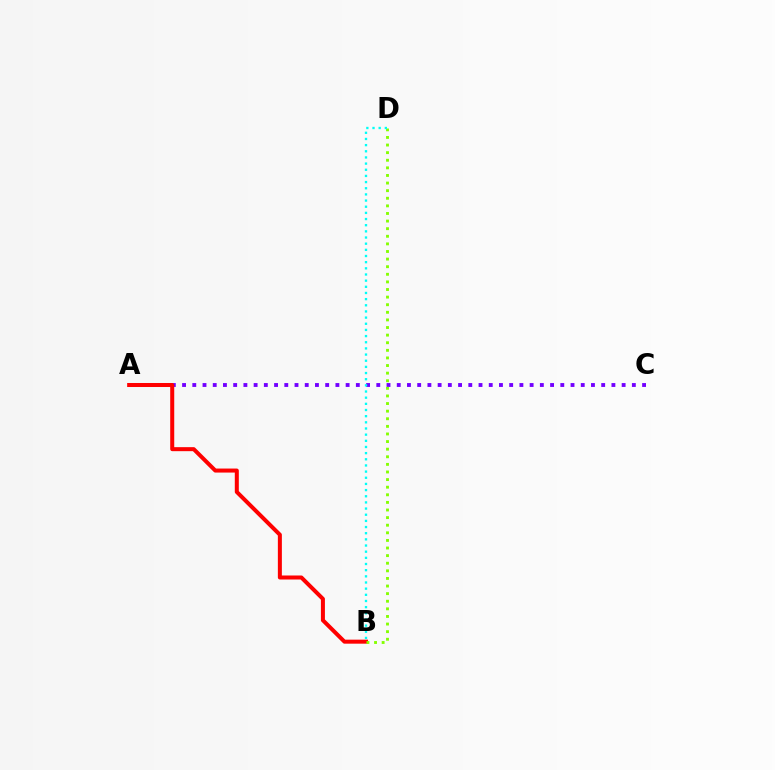{('A', 'C'): [{'color': '#7200ff', 'line_style': 'dotted', 'thickness': 2.78}], ('A', 'B'): [{'color': '#ff0000', 'line_style': 'solid', 'thickness': 2.89}], ('B', 'D'): [{'color': '#84ff00', 'line_style': 'dotted', 'thickness': 2.07}, {'color': '#00fff6', 'line_style': 'dotted', 'thickness': 1.67}]}